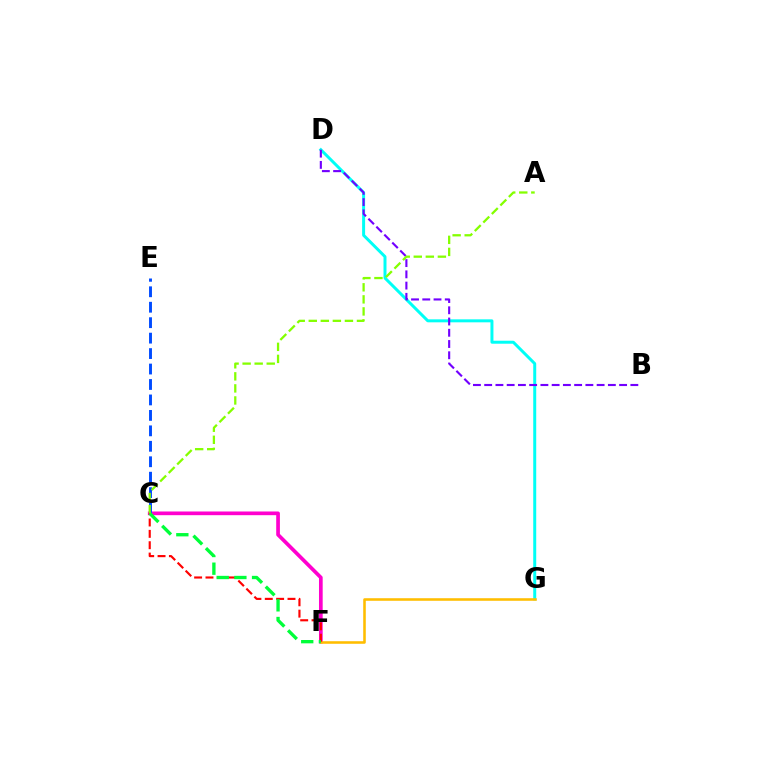{('D', 'G'): [{'color': '#00fff6', 'line_style': 'solid', 'thickness': 2.15}], ('C', 'F'): [{'color': '#ff00cf', 'line_style': 'solid', 'thickness': 2.66}, {'color': '#ff0000', 'line_style': 'dashed', 'thickness': 1.54}, {'color': '#00ff39', 'line_style': 'dashed', 'thickness': 2.4}], ('F', 'G'): [{'color': '#ffbd00', 'line_style': 'solid', 'thickness': 1.85}], ('C', 'E'): [{'color': '#004bff', 'line_style': 'dashed', 'thickness': 2.1}], ('B', 'D'): [{'color': '#7200ff', 'line_style': 'dashed', 'thickness': 1.53}], ('A', 'C'): [{'color': '#84ff00', 'line_style': 'dashed', 'thickness': 1.64}]}